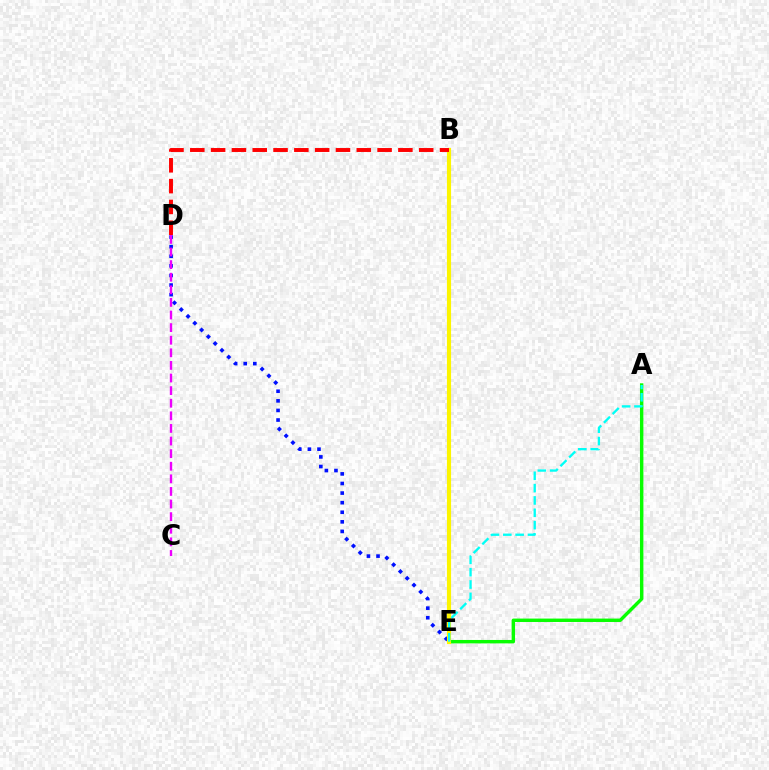{('D', 'E'): [{'color': '#0010ff', 'line_style': 'dotted', 'thickness': 2.61}], ('A', 'E'): [{'color': '#08ff00', 'line_style': 'solid', 'thickness': 2.46}, {'color': '#00fff6', 'line_style': 'dashed', 'thickness': 1.68}], ('B', 'E'): [{'color': '#fcf500', 'line_style': 'solid', 'thickness': 2.98}], ('B', 'D'): [{'color': '#ff0000', 'line_style': 'dashed', 'thickness': 2.83}], ('C', 'D'): [{'color': '#ee00ff', 'line_style': 'dashed', 'thickness': 1.71}]}